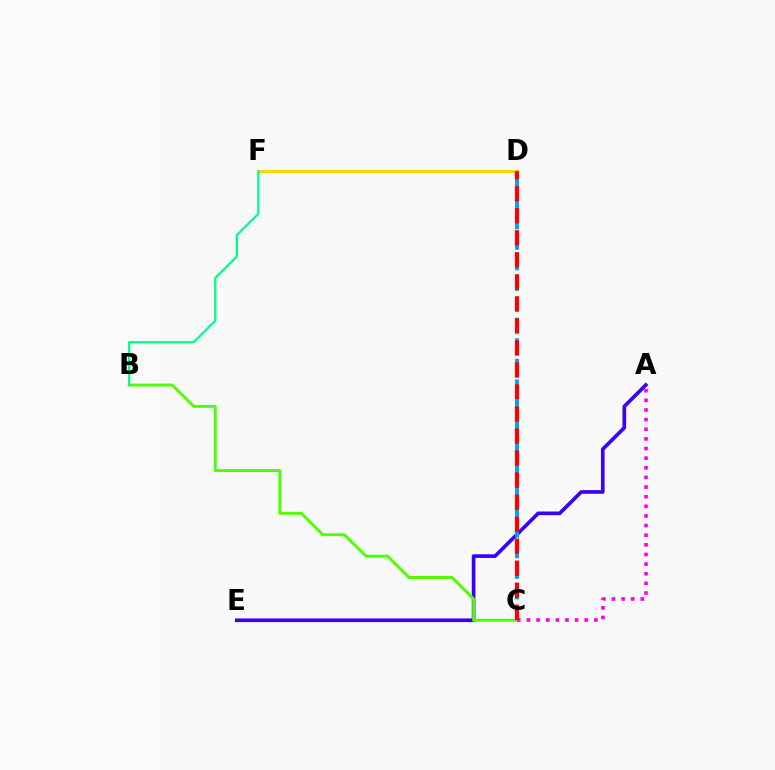{('A', 'E'): [{'color': '#3700ff', 'line_style': 'solid', 'thickness': 2.63}], ('B', 'C'): [{'color': '#4fff00', 'line_style': 'solid', 'thickness': 2.11}], ('D', 'F'): [{'color': '#ffd500', 'line_style': 'solid', 'thickness': 2.16}], ('C', 'D'): [{'color': '#009eff', 'line_style': 'dashed', 'thickness': 2.79}, {'color': '#ff0000', 'line_style': 'dashed', 'thickness': 2.99}], ('B', 'F'): [{'color': '#00ff86', 'line_style': 'solid', 'thickness': 1.64}], ('A', 'C'): [{'color': '#ff00ed', 'line_style': 'dotted', 'thickness': 2.62}]}